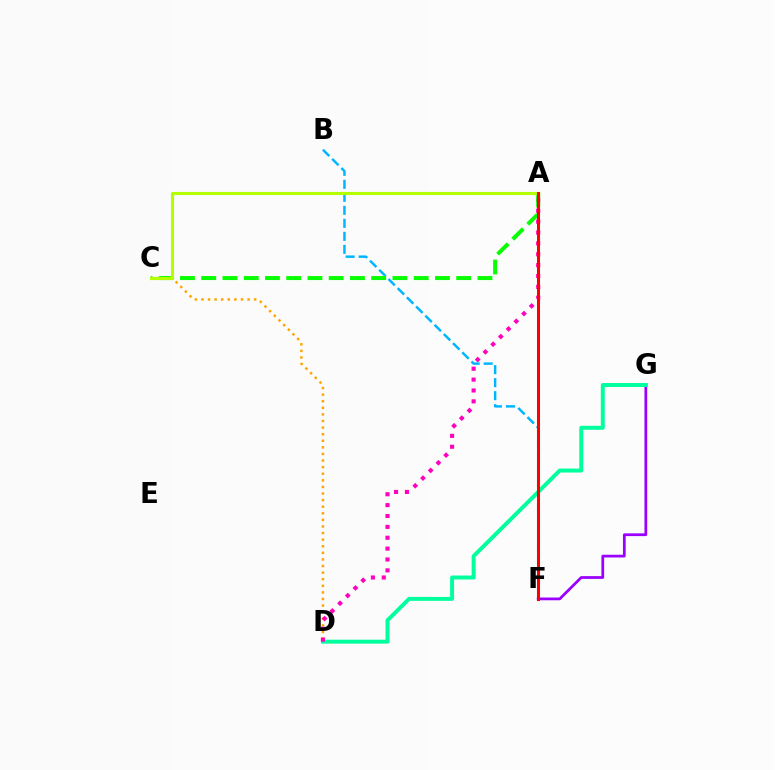{('F', 'G'): [{'color': '#9b00ff', 'line_style': 'solid', 'thickness': 1.98}], ('C', 'D'): [{'color': '#ffa500', 'line_style': 'dotted', 'thickness': 1.79}], ('D', 'G'): [{'color': '#00ff9d', 'line_style': 'solid', 'thickness': 2.84}], ('A', 'D'): [{'color': '#ff00bd', 'line_style': 'dotted', 'thickness': 2.95}], ('A', 'F'): [{'color': '#0010ff', 'line_style': 'solid', 'thickness': 1.85}, {'color': '#ff0000', 'line_style': 'solid', 'thickness': 2.18}], ('B', 'F'): [{'color': '#00b5ff', 'line_style': 'dashed', 'thickness': 1.77}], ('A', 'C'): [{'color': '#08ff00', 'line_style': 'dashed', 'thickness': 2.89}, {'color': '#b3ff00', 'line_style': 'solid', 'thickness': 2.25}]}